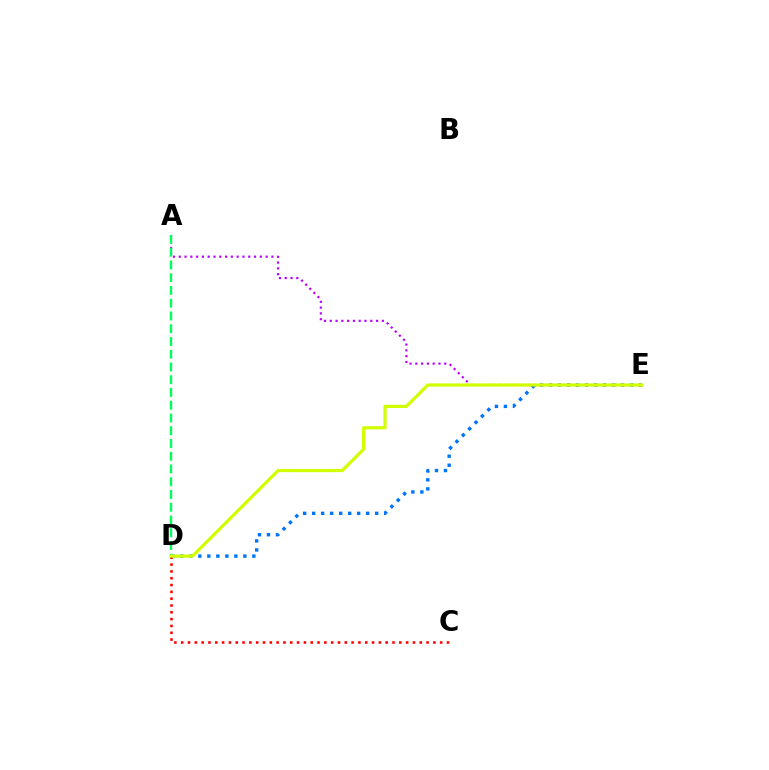{('D', 'E'): [{'color': '#0074ff', 'line_style': 'dotted', 'thickness': 2.45}, {'color': '#d1ff00', 'line_style': 'solid', 'thickness': 2.32}], ('A', 'E'): [{'color': '#b900ff', 'line_style': 'dotted', 'thickness': 1.57}], ('A', 'D'): [{'color': '#00ff5c', 'line_style': 'dashed', 'thickness': 1.73}], ('C', 'D'): [{'color': '#ff0000', 'line_style': 'dotted', 'thickness': 1.85}]}